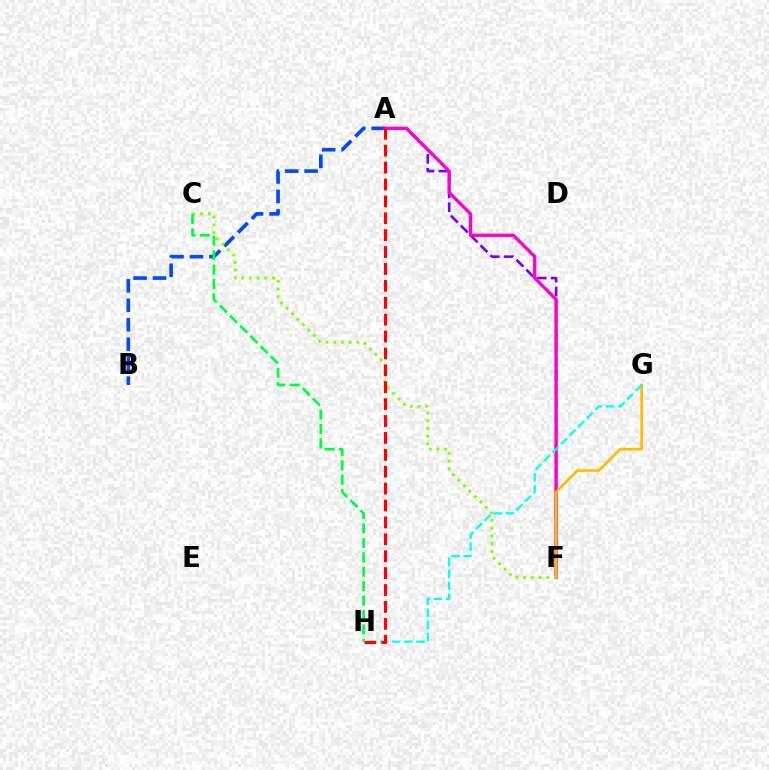{('A', 'B'): [{'color': '#004bff', 'line_style': 'dashed', 'thickness': 2.64}], ('A', 'F'): [{'color': '#7200ff', 'line_style': 'dashed', 'thickness': 1.9}, {'color': '#ff00cf', 'line_style': 'solid', 'thickness': 2.42}], ('F', 'G'): [{'color': '#ffbd00', 'line_style': 'solid', 'thickness': 1.94}], ('G', 'H'): [{'color': '#00fff6', 'line_style': 'dashed', 'thickness': 1.64}], ('C', 'F'): [{'color': '#84ff00', 'line_style': 'dotted', 'thickness': 2.1}], ('A', 'H'): [{'color': '#ff0000', 'line_style': 'dashed', 'thickness': 2.3}], ('C', 'H'): [{'color': '#00ff39', 'line_style': 'dashed', 'thickness': 1.96}]}